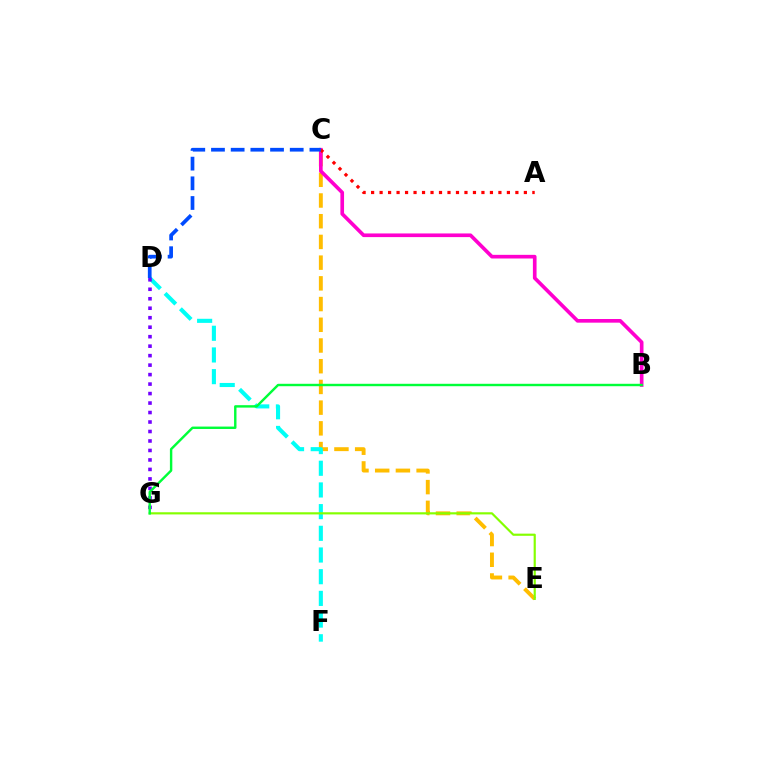{('C', 'E'): [{'color': '#ffbd00', 'line_style': 'dashed', 'thickness': 2.81}], ('D', 'F'): [{'color': '#00fff6', 'line_style': 'dashed', 'thickness': 2.95}], ('D', 'G'): [{'color': '#7200ff', 'line_style': 'dotted', 'thickness': 2.58}], ('B', 'C'): [{'color': '#ff00cf', 'line_style': 'solid', 'thickness': 2.63}], ('E', 'G'): [{'color': '#84ff00', 'line_style': 'solid', 'thickness': 1.56}], ('B', 'G'): [{'color': '#00ff39', 'line_style': 'solid', 'thickness': 1.74}], ('A', 'C'): [{'color': '#ff0000', 'line_style': 'dotted', 'thickness': 2.31}], ('C', 'D'): [{'color': '#004bff', 'line_style': 'dashed', 'thickness': 2.67}]}